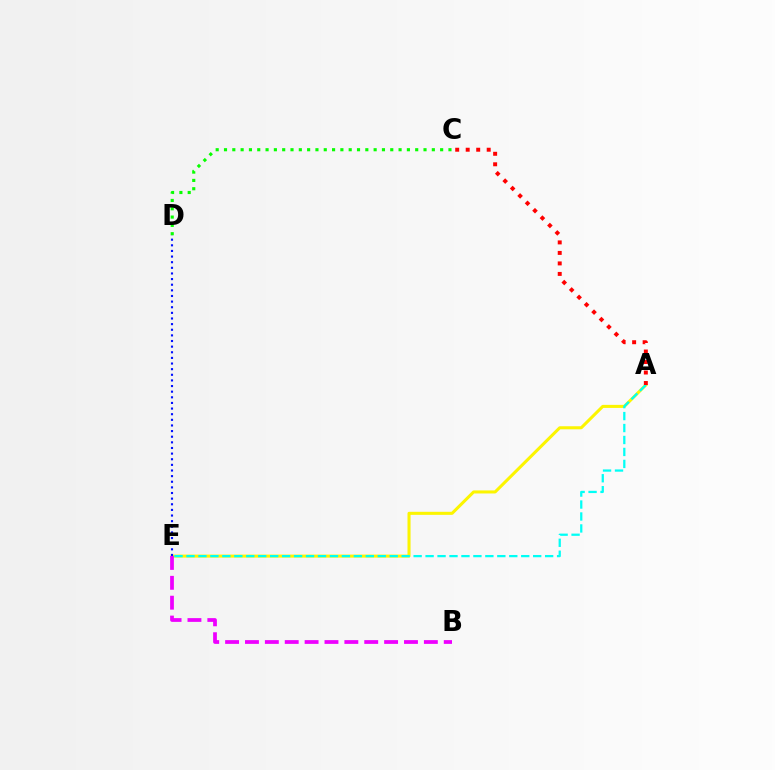{('A', 'E'): [{'color': '#fcf500', 'line_style': 'solid', 'thickness': 2.2}, {'color': '#00fff6', 'line_style': 'dashed', 'thickness': 1.62}], ('C', 'D'): [{'color': '#08ff00', 'line_style': 'dotted', 'thickness': 2.26}], ('B', 'E'): [{'color': '#ee00ff', 'line_style': 'dashed', 'thickness': 2.7}], ('A', 'C'): [{'color': '#ff0000', 'line_style': 'dotted', 'thickness': 2.85}], ('D', 'E'): [{'color': '#0010ff', 'line_style': 'dotted', 'thickness': 1.53}]}